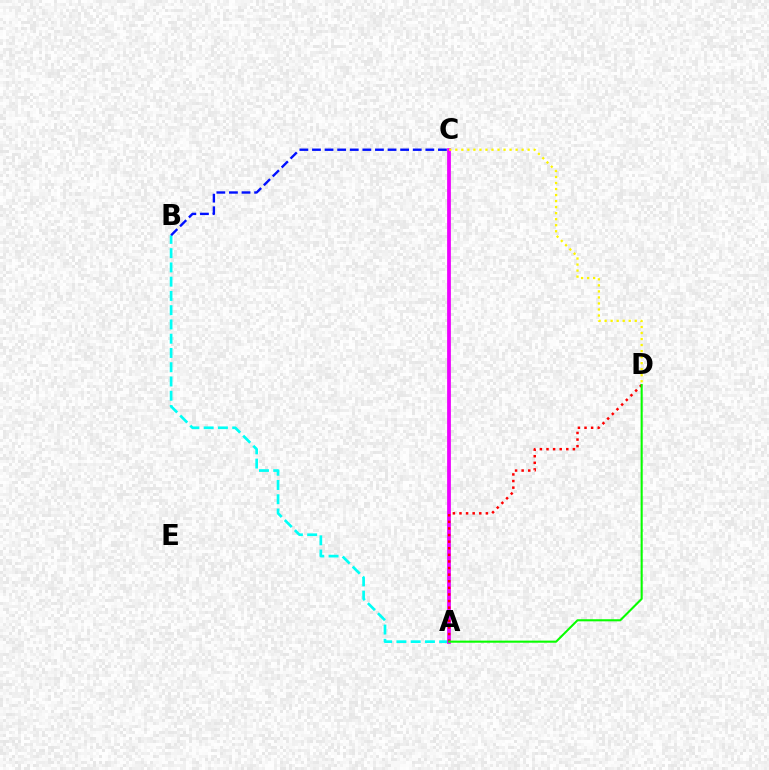{('A', 'B'): [{'color': '#00fff6', 'line_style': 'dashed', 'thickness': 1.94}], ('A', 'C'): [{'color': '#ee00ff', 'line_style': 'solid', 'thickness': 2.7}], ('B', 'C'): [{'color': '#0010ff', 'line_style': 'dashed', 'thickness': 1.71}], ('A', 'D'): [{'color': '#ff0000', 'line_style': 'dotted', 'thickness': 1.79}, {'color': '#08ff00', 'line_style': 'solid', 'thickness': 1.51}], ('C', 'D'): [{'color': '#fcf500', 'line_style': 'dotted', 'thickness': 1.64}]}